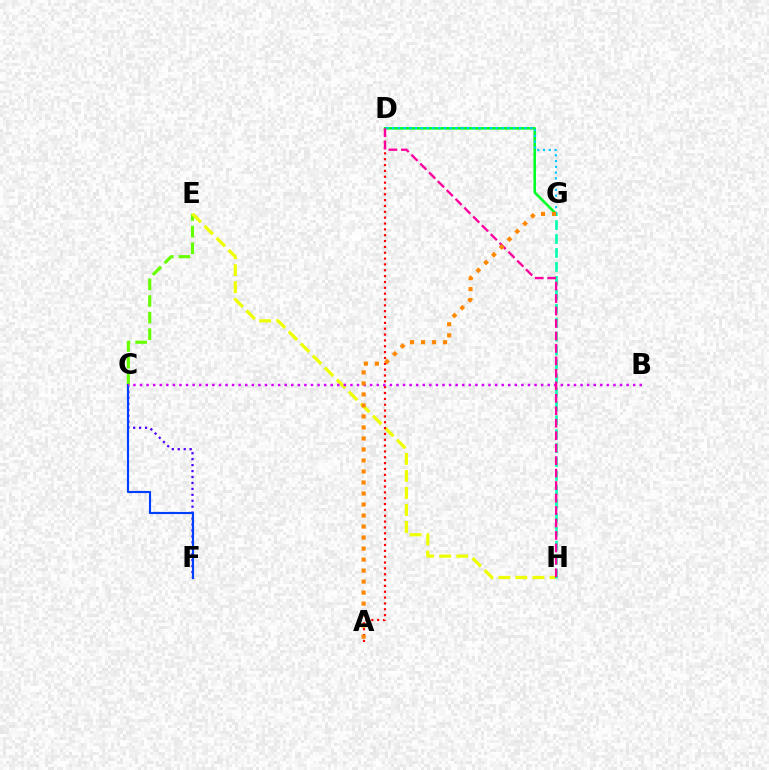{('C', 'E'): [{'color': '#66ff00', 'line_style': 'dashed', 'thickness': 2.26}], ('D', 'G'): [{'color': '#00ff27', 'line_style': 'solid', 'thickness': 1.87}, {'color': '#00c7ff', 'line_style': 'dotted', 'thickness': 1.57}], ('E', 'H'): [{'color': '#eeff00', 'line_style': 'dashed', 'thickness': 2.31}], ('A', 'D'): [{'color': '#ff0000', 'line_style': 'dotted', 'thickness': 1.59}], ('G', 'H'): [{'color': '#00ffaf', 'line_style': 'dashed', 'thickness': 1.89}], ('C', 'F'): [{'color': '#4f00ff', 'line_style': 'dotted', 'thickness': 1.61}, {'color': '#003fff', 'line_style': 'solid', 'thickness': 1.55}], ('B', 'C'): [{'color': '#d600ff', 'line_style': 'dotted', 'thickness': 1.79}], ('D', 'H'): [{'color': '#ff00a0', 'line_style': 'dashed', 'thickness': 1.69}], ('A', 'G'): [{'color': '#ff8800', 'line_style': 'dotted', 'thickness': 2.99}]}